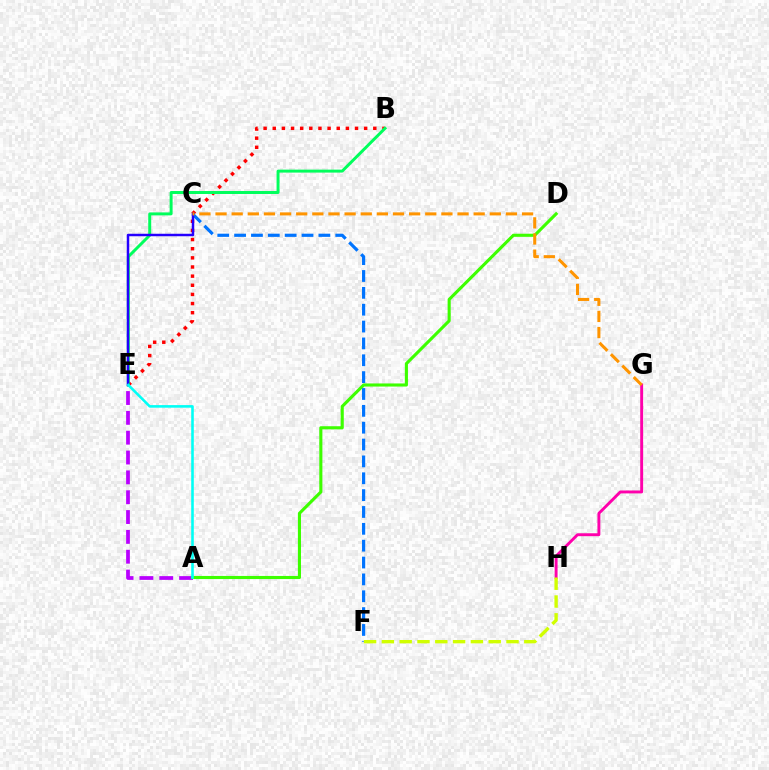{('A', 'E'): [{'color': '#b900ff', 'line_style': 'dashed', 'thickness': 2.7}, {'color': '#00fff6', 'line_style': 'solid', 'thickness': 1.86}], ('A', 'D'): [{'color': '#3dff00', 'line_style': 'solid', 'thickness': 2.23}], ('B', 'E'): [{'color': '#ff0000', 'line_style': 'dotted', 'thickness': 2.48}, {'color': '#00ff5c', 'line_style': 'solid', 'thickness': 2.14}], ('C', 'F'): [{'color': '#0074ff', 'line_style': 'dashed', 'thickness': 2.29}], ('G', 'H'): [{'color': '#ff00ac', 'line_style': 'solid', 'thickness': 2.1}], ('C', 'E'): [{'color': '#2500ff', 'line_style': 'solid', 'thickness': 1.78}], ('C', 'G'): [{'color': '#ff9400', 'line_style': 'dashed', 'thickness': 2.19}], ('F', 'H'): [{'color': '#d1ff00', 'line_style': 'dashed', 'thickness': 2.42}]}